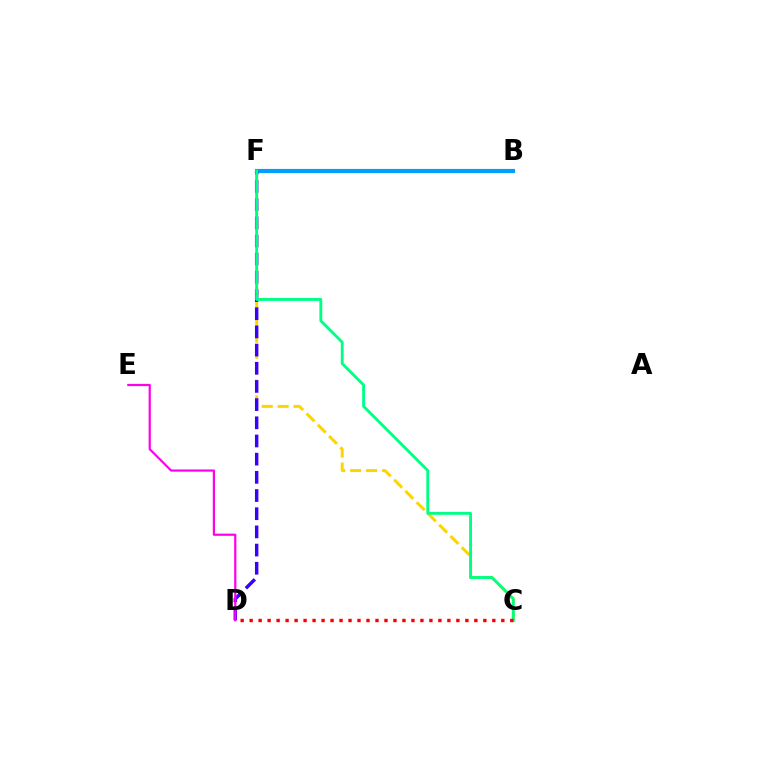{('B', 'F'): [{'color': '#4fff00', 'line_style': 'solid', 'thickness': 2.7}, {'color': '#009eff', 'line_style': 'solid', 'thickness': 2.99}], ('C', 'F'): [{'color': '#ffd500', 'line_style': 'dashed', 'thickness': 2.17}, {'color': '#00ff86', 'line_style': 'solid', 'thickness': 2.07}], ('D', 'F'): [{'color': '#3700ff', 'line_style': 'dashed', 'thickness': 2.47}], ('D', 'E'): [{'color': '#ff00ed', 'line_style': 'solid', 'thickness': 1.6}], ('C', 'D'): [{'color': '#ff0000', 'line_style': 'dotted', 'thickness': 2.44}]}